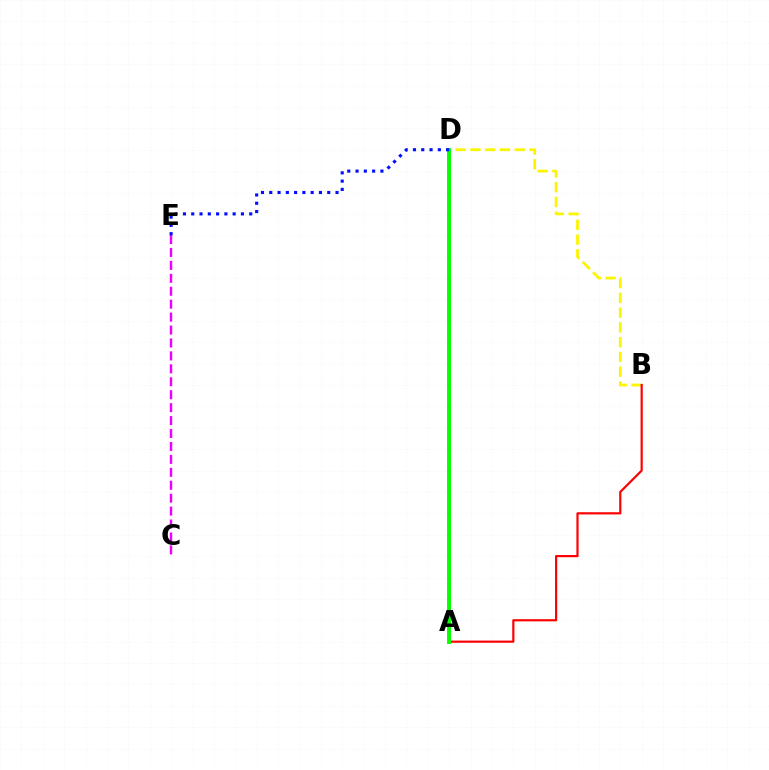{('B', 'D'): [{'color': '#fcf500', 'line_style': 'dashed', 'thickness': 2.01}], ('A', 'D'): [{'color': '#00fff6', 'line_style': 'solid', 'thickness': 2.06}, {'color': '#08ff00', 'line_style': 'solid', 'thickness': 2.82}], ('A', 'B'): [{'color': '#ff0000', 'line_style': 'solid', 'thickness': 1.57}], ('C', 'E'): [{'color': '#ee00ff', 'line_style': 'dashed', 'thickness': 1.76}], ('D', 'E'): [{'color': '#0010ff', 'line_style': 'dotted', 'thickness': 2.25}]}